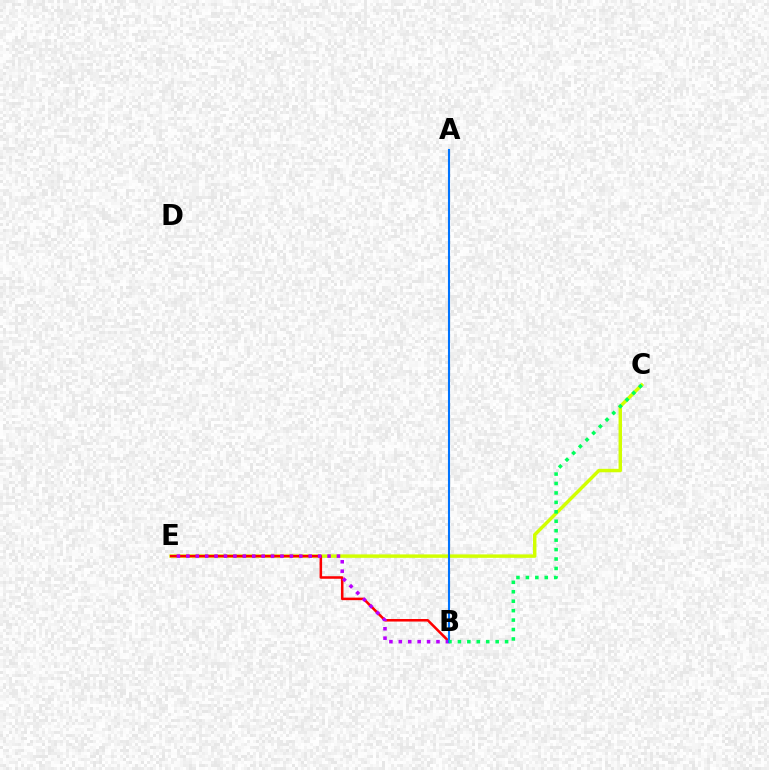{('C', 'E'): [{'color': '#d1ff00', 'line_style': 'solid', 'thickness': 2.48}], ('B', 'E'): [{'color': '#ff0000', 'line_style': 'solid', 'thickness': 1.83}, {'color': '#b900ff', 'line_style': 'dotted', 'thickness': 2.56}], ('A', 'B'): [{'color': '#0074ff', 'line_style': 'solid', 'thickness': 1.51}], ('B', 'C'): [{'color': '#00ff5c', 'line_style': 'dotted', 'thickness': 2.56}]}